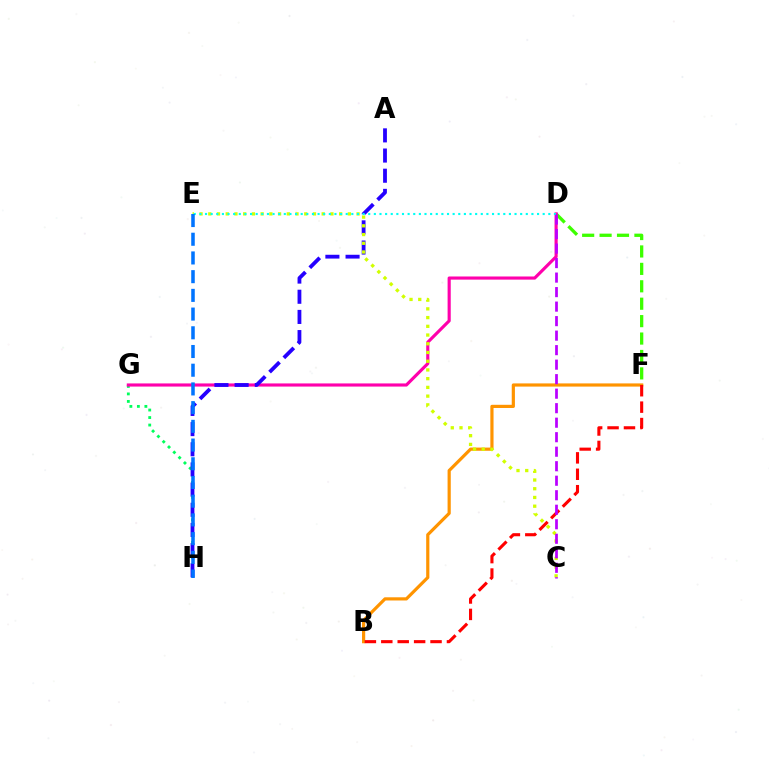{('G', 'H'): [{'color': '#00ff5c', 'line_style': 'dotted', 'thickness': 2.04}], ('D', 'F'): [{'color': '#3dff00', 'line_style': 'dashed', 'thickness': 2.37}], ('D', 'G'): [{'color': '#ff00ac', 'line_style': 'solid', 'thickness': 2.26}], ('A', 'H'): [{'color': '#2500ff', 'line_style': 'dashed', 'thickness': 2.74}], ('B', 'F'): [{'color': '#ff9400', 'line_style': 'solid', 'thickness': 2.3}, {'color': '#ff0000', 'line_style': 'dashed', 'thickness': 2.23}], ('C', 'E'): [{'color': '#d1ff00', 'line_style': 'dotted', 'thickness': 2.37}], ('D', 'E'): [{'color': '#00fff6', 'line_style': 'dotted', 'thickness': 1.53}], ('E', 'H'): [{'color': '#0074ff', 'line_style': 'dashed', 'thickness': 2.54}], ('C', 'D'): [{'color': '#b900ff', 'line_style': 'dashed', 'thickness': 1.97}]}